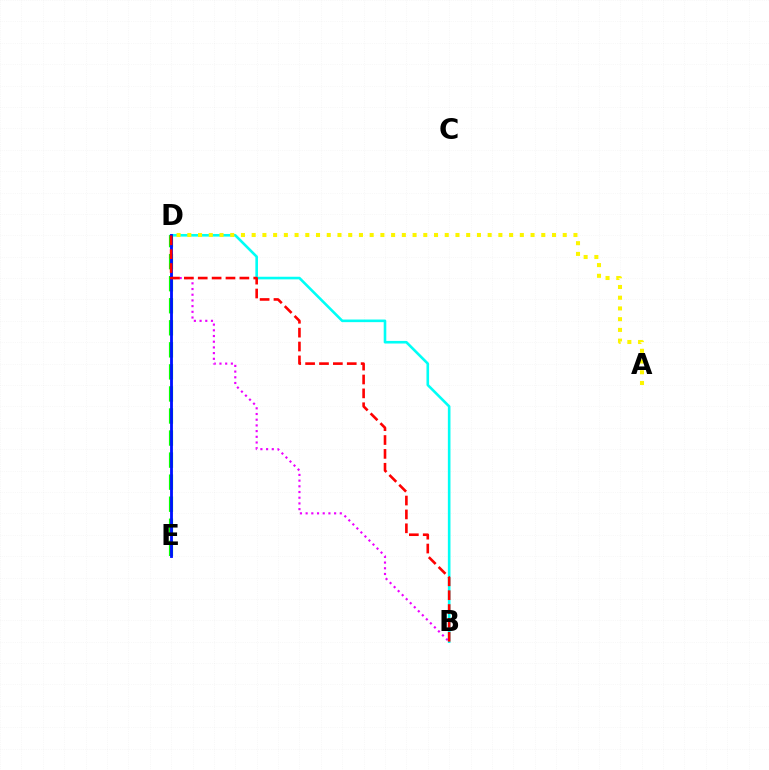{('D', 'E'): [{'color': '#08ff00', 'line_style': 'dashed', 'thickness': 3.0}, {'color': '#0010ff', 'line_style': 'solid', 'thickness': 2.04}], ('B', 'D'): [{'color': '#ee00ff', 'line_style': 'dotted', 'thickness': 1.55}, {'color': '#00fff6', 'line_style': 'solid', 'thickness': 1.88}, {'color': '#ff0000', 'line_style': 'dashed', 'thickness': 1.89}], ('A', 'D'): [{'color': '#fcf500', 'line_style': 'dotted', 'thickness': 2.91}]}